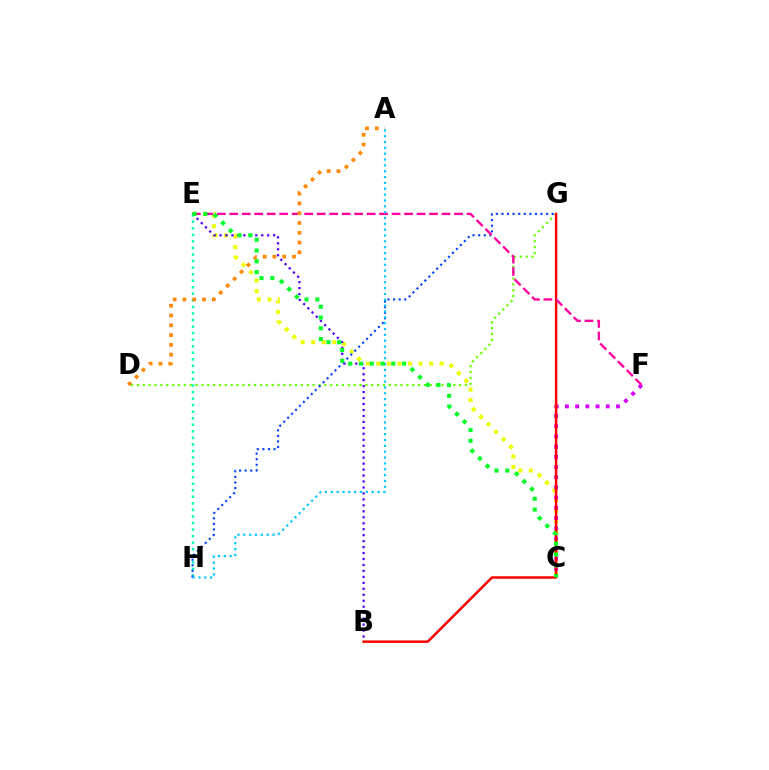{('C', 'E'): [{'color': '#eeff00', 'line_style': 'dotted', 'thickness': 2.87}, {'color': '#00ff27', 'line_style': 'dotted', 'thickness': 2.93}], ('B', 'E'): [{'color': '#4f00ff', 'line_style': 'dotted', 'thickness': 1.62}], ('D', 'G'): [{'color': '#66ff00', 'line_style': 'dotted', 'thickness': 1.59}], ('C', 'F'): [{'color': '#d600ff', 'line_style': 'dotted', 'thickness': 2.77}], ('B', 'G'): [{'color': '#ff0000', 'line_style': 'solid', 'thickness': 1.79}], ('E', 'H'): [{'color': '#00ffaf', 'line_style': 'dotted', 'thickness': 1.78}], ('G', 'H'): [{'color': '#003fff', 'line_style': 'dotted', 'thickness': 1.52}], ('E', 'F'): [{'color': '#ff00a0', 'line_style': 'dashed', 'thickness': 1.7}], ('A', 'D'): [{'color': '#ff8800', 'line_style': 'dotted', 'thickness': 2.66}], ('A', 'H'): [{'color': '#00c7ff', 'line_style': 'dotted', 'thickness': 1.59}]}